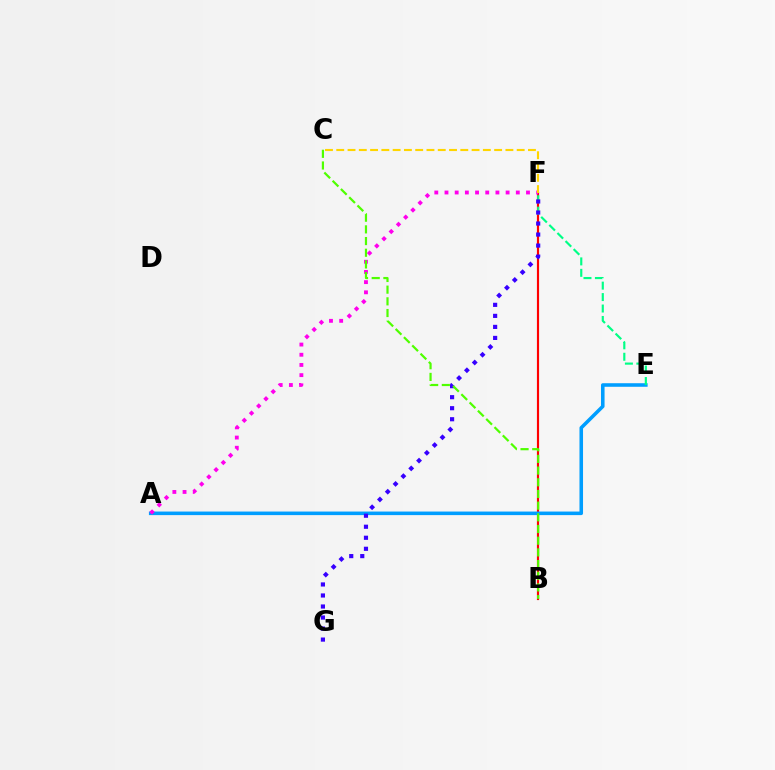{('B', 'F'): [{'color': '#ff0000', 'line_style': 'solid', 'thickness': 1.56}], ('A', 'E'): [{'color': '#009eff', 'line_style': 'solid', 'thickness': 2.57}], ('A', 'F'): [{'color': '#ff00ed', 'line_style': 'dotted', 'thickness': 2.77}], ('E', 'F'): [{'color': '#00ff86', 'line_style': 'dashed', 'thickness': 1.55}], ('F', 'G'): [{'color': '#3700ff', 'line_style': 'dotted', 'thickness': 3.0}], ('B', 'C'): [{'color': '#4fff00', 'line_style': 'dashed', 'thickness': 1.59}], ('C', 'F'): [{'color': '#ffd500', 'line_style': 'dashed', 'thickness': 1.53}]}